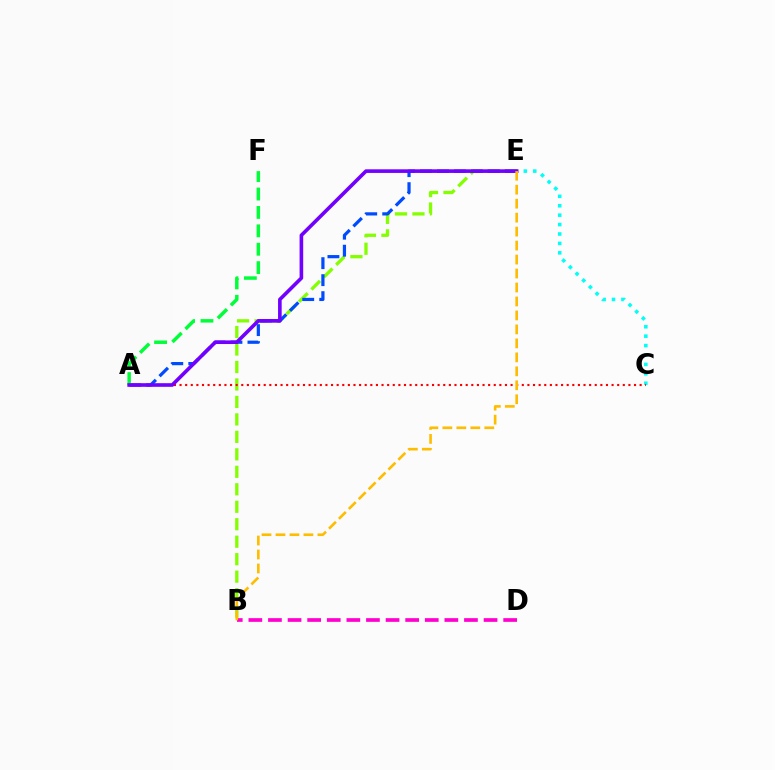{('B', 'E'): [{'color': '#84ff00', 'line_style': 'dashed', 'thickness': 2.37}, {'color': '#ffbd00', 'line_style': 'dashed', 'thickness': 1.9}], ('C', 'E'): [{'color': '#00fff6', 'line_style': 'dotted', 'thickness': 2.56}], ('A', 'E'): [{'color': '#004bff', 'line_style': 'dashed', 'thickness': 2.31}, {'color': '#7200ff', 'line_style': 'solid', 'thickness': 2.61}], ('A', 'C'): [{'color': '#ff0000', 'line_style': 'dotted', 'thickness': 1.52}], ('B', 'D'): [{'color': '#ff00cf', 'line_style': 'dashed', 'thickness': 2.66}], ('A', 'F'): [{'color': '#00ff39', 'line_style': 'dashed', 'thickness': 2.5}]}